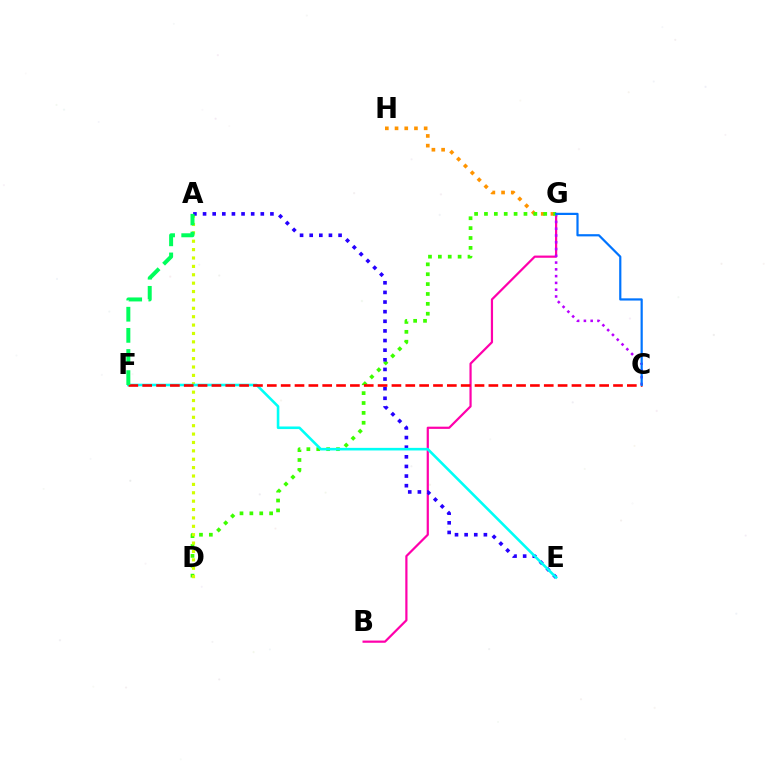{('B', 'G'): [{'color': '#ff00ac', 'line_style': 'solid', 'thickness': 1.59}], ('G', 'H'): [{'color': '#ff9400', 'line_style': 'dotted', 'thickness': 2.64}], ('C', 'G'): [{'color': '#b900ff', 'line_style': 'dotted', 'thickness': 1.84}, {'color': '#0074ff', 'line_style': 'solid', 'thickness': 1.59}], ('D', 'G'): [{'color': '#3dff00', 'line_style': 'dotted', 'thickness': 2.68}], ('A', 'D'): [{'color': '#d1ff00', 'line_style': 'dotted', 'thickness': 2.28}], ('A', 'E'): [{'color': '#2500ff', 'line_style': 'dotted', 'thickness': 2.62}], ('E', 'F'): [{'color': '#00fff6', 'line_style': 'solid', 'thickness': 1.87}], ('C', 'F'): [{'color': '#ff0000', 'line_style': 'dashed', 'thickness': 1.88}], ('A', 'F'): [{'color': '#00ff5c', 'line_style': 'dashed', 'thickness': 2.87}]}